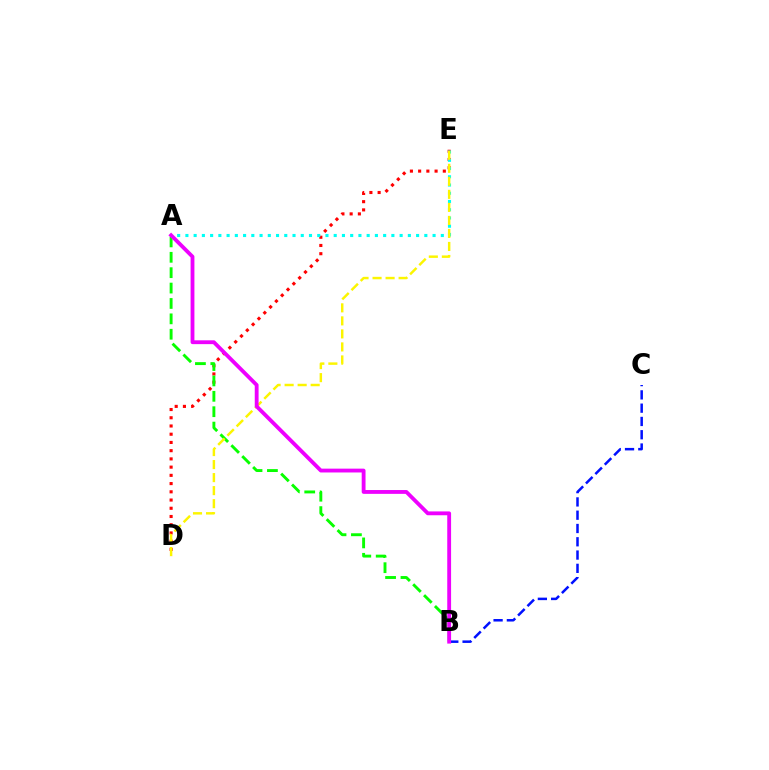{('D', 'E'): [{'color': '#ff0000', 'line_style': 'dotted', 'thickness': 2.24}, {'color': '#fcf500', 'line_style': 'dashed', 'thickness': 1.77}], ('A', 'E'): [{'color': '#00fff6', 'line_style': 'dotted', 'thickness': 2.24}], ('A', 'B'): [{'color': '#08ff00', 'line_style': 'dashed', 'thickness': 2.09}, {'color': '#ee00ff', 'line_style': 'solid', 'thickness': 2.76}], ('B', 'C'): [{'color': '#0010ff', 'line_style': 'dashed', 'thickness': 1.8}]}